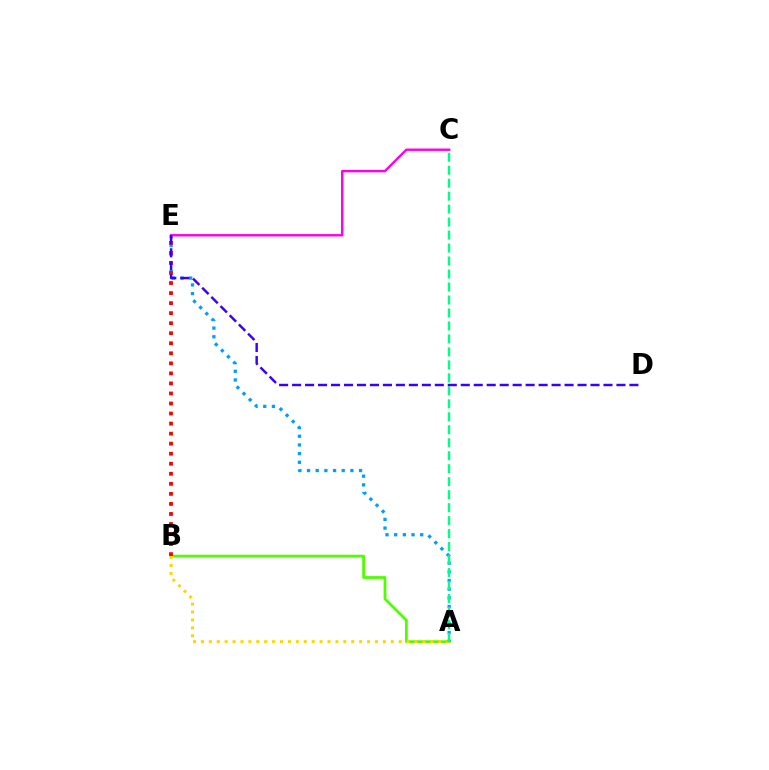{('A', 'B'): [{'color': '#4fff00', 'line_style': 'solid', 'thickness': 2.01}, {'color': '#ffd500', 'line_style': 'dotted', 'thickness': 2.15}], ('A', 'E'): [{'color': '#009eff', 'line_style': 'dotted', 'thickness': 2.36}], ('A', 'C'): [{'color': '#00ff86', 'line_style': 'dashed', 'thickness': 1.76}], ('B', 'E'): [{'color': '#ff0000', 'line_style': 'dotted', 'thickness': 2.73}], ('C', 'E'): [{'color': '#ff00ed', 'line_style': 'solid', 'thickness': 1.74}], ('D', 'E'): [{'color': '#3700ff', 'line_style': 'dashed', 'thickness': 1.76}]}